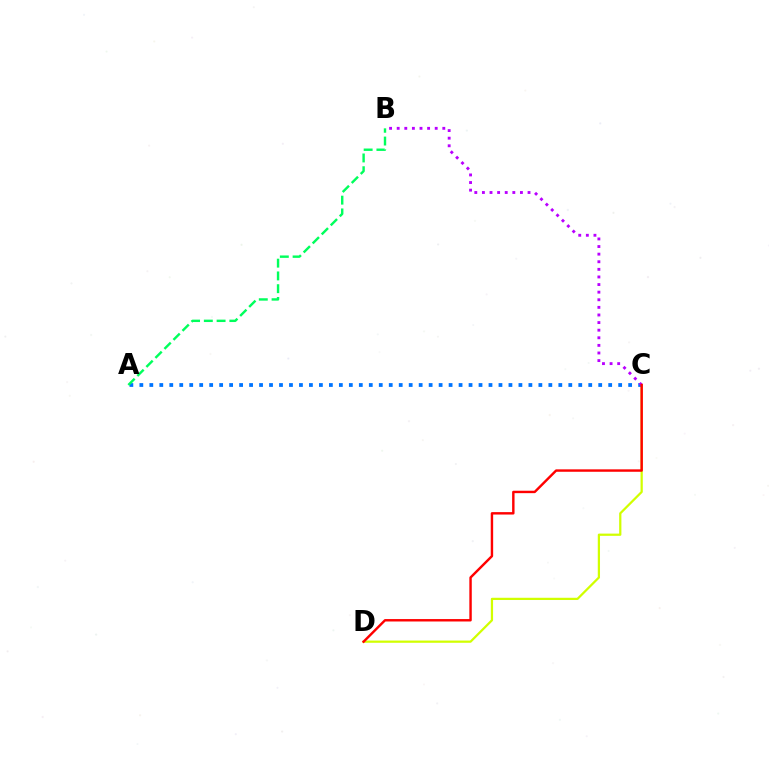{('C', 'D'): [{'color': '#d1ff00', 'line_style': 'solid', 'thickness': 1.61}, {'color': '#ff0000', 'line_style': 'solid', 'thickness': 1.74}], ('A', 'C'): [{'color': '#0074ff', 'line_style': 'dotted', 'thickness': 2.71}], ('A', 'B'): [{'color': '#00ff5c', 'line_style': 'dashed', 'thickness': 1.73}], ('B', 'C'): [{'color': '#b900ff', 'line_style': 'dotted', 'thickness': 2.07}]}